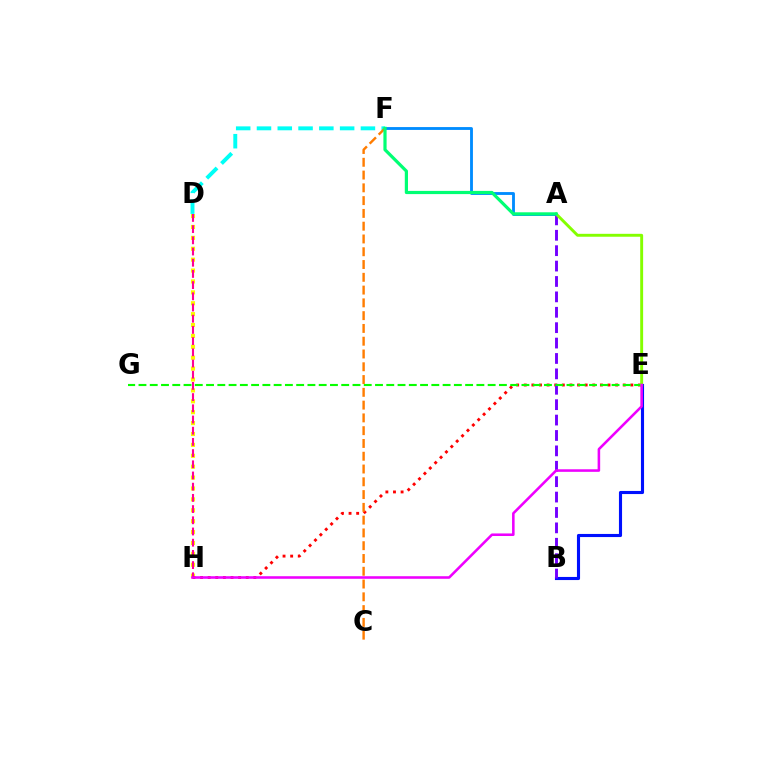{('B', 'E'): [{'color': '#0010ff', 'line_style': 'solid', 'thickness': 2.24}], ('D', 'H'): [{'color': '#fcf500', 'line_style': 'dotted', 'thickness': 2.96}, {'color': '#ff0094', 'line_style': 'dashed', 'thickness': 1.52}], ('A', 'F'): [{'color': '#008cff', 'line_style': 'solid', 'thickness': 2.05}, {'color': '#00ff74', 'line_style': 'solid', 'thickness': 2.3}], ('E', 'H'): [{'color': '#ff0000', 'line_style': 'dotted', 'thickness': 2.07}, {'color': '#ee00ff', 'line_style': 'solid', 'thickness': 1.85}], ('A', 'B'): [{'color': '#7200ff', 'line_style': 'dashed', 'thickness': 2.09}], ('D', 'F'): [{'color': '#00fff6', 'line_style': 'dashed', 'thickness': 2.82}], ('E', 'G'): [{'color': '#08ff00', 'line_style': 'dashed', 'thickness': 1.53}], ('A', 'E'): [{'color': '#84ff00', 'line_style': 'solid', 'thickness': 2.1}], ('C', 'F'): [{'color': '#ff7c00', 'line_style': 'dashed', 'thickness': 1.74}]}